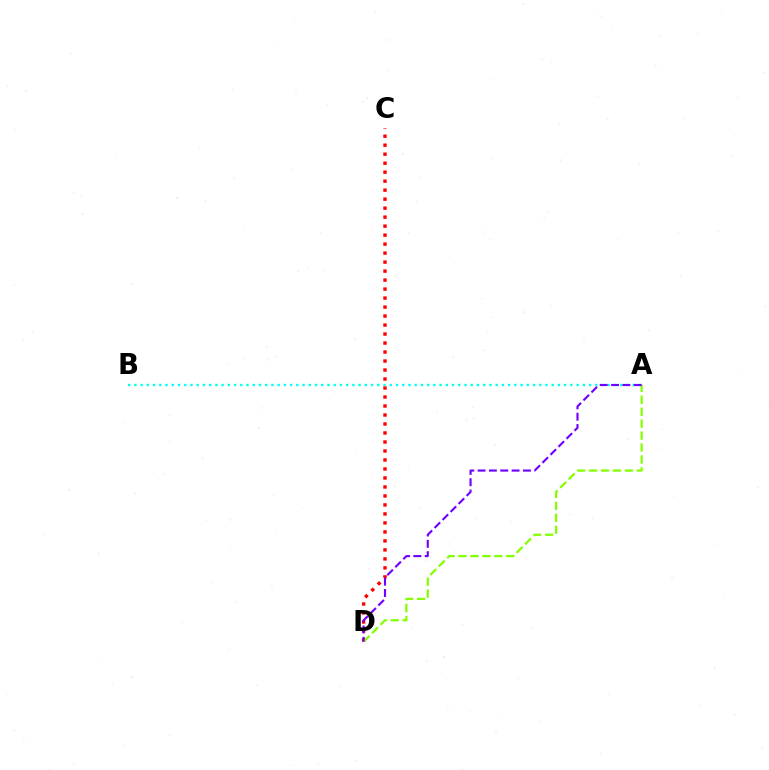{('C', 'D'): [{'color': '#ff0000', 'line_style': 'dotted', 'thickness': 2.44}], ('A', 'B'): [{'color': '#00fff6', 'line_style': 'dotted', 'thickness': 1.69}], ('A', 'D'): [{'color': '#84ff00', 'line_style': 'dashed', 'thickness': 1.62}, {'color': '#7200ff', 'line_style': 'dashed', 'thickness': 1.54}]}